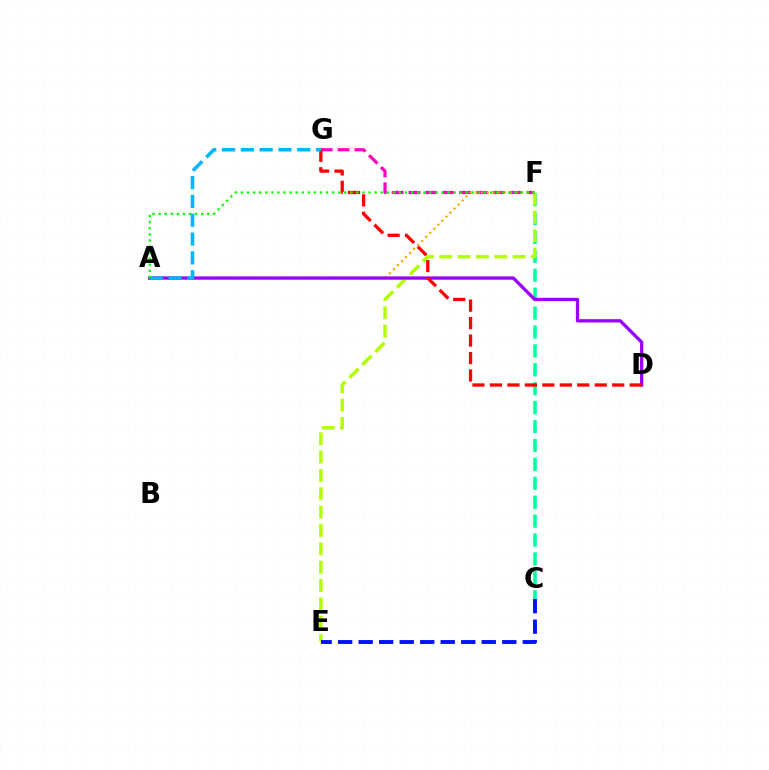{('C', 'F'): [{'color': '#00ff9d', 'line_style': 'dashed', 'thickness': 2.57}], ('E', 'F'): [{'color': '#b3ff00', 'line_style': 'dashed', 'thickness': 2.49}], ('F', 'G'): [{'color': '#ff00bd', 'line_style': 'dashed', 'thickness': 2.29}], ('A', 'F'): [{'color': '#ffa500', 'line_style': 'dotted', 'thickness': 1.55}, {'color': '#08ff00', 'line_style': 'dotted', 'thickness': 1.65}], ('A', 'D'): [{'color': '#9b00ff', 'line_style': 'solid', 'thickness': 2.38}], ('D', 'G'): [{'color': '#ff0000', 'line_style': 'dashed', 'thickness': 2.37}], ('A', 'G'): [{'color': '#00b5ff', 'line_style': 'dashed', 'thickness': 2.55}], ('C', 'E'): [{'color': '#0010ff', 'line_style': 'dashed', 'thickness': 2.79}]}